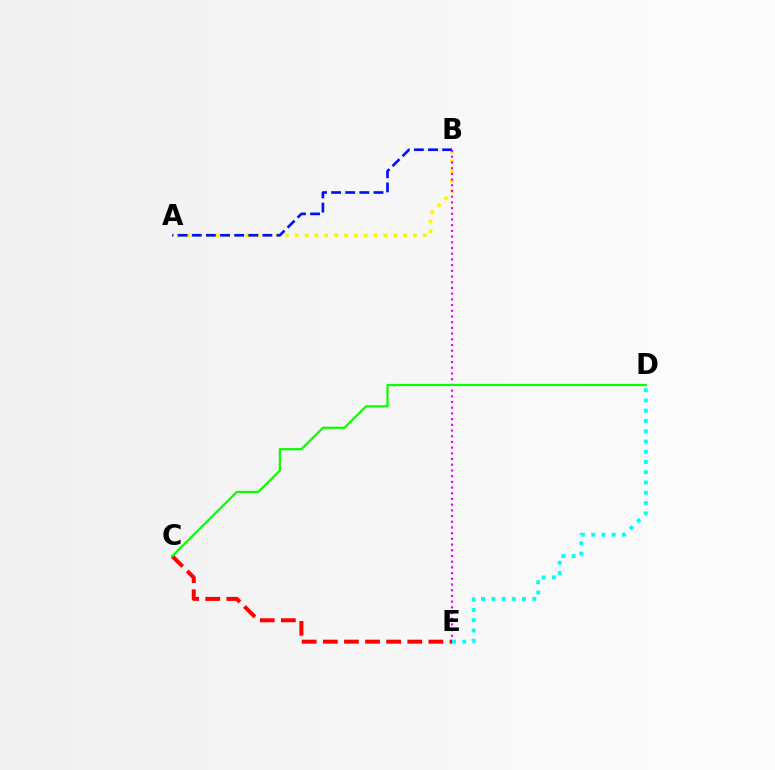{('A', 'B'): [{'color': '#fcf500', 'line_style': 'dotted', 'thickness': 2.68}, {'color': '#0010ff', 'line_style': 'dashed', 'thickness': 1.92}], ('C', 'E'): [{'color': '#ff0000', 'line_style': 'dashed', 'thickness': 2.87}], ('B', 'E'): [{'color': '#ee00ff', 'line_style': 'dotted', 'thickness': 1.55}], ('D', 'E'): [{'color': '#00fff6', 'line_style': 'dotted', 'thickness': 2.79}], ('C', 'D'): [{'color': '#08ff00', 'line_style': 'solid', 'thickness': 1.59}]}